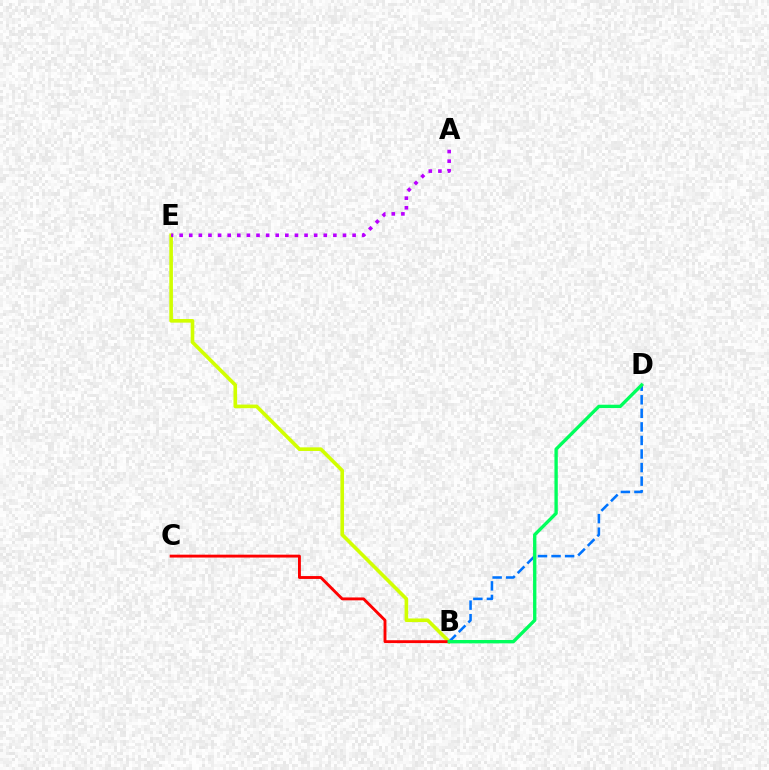{('B', 'E'): [{'color': '#d1ff00', 'line_style': 'solid', 'thickness': 2.61}], ('B', 'D'): [{'color': '#0074ff', 'line_style': 'dashed', 'thickness': 1.84}, {'color': '#00ff5c', 'line_style': 'solid', 'thickness': 2.41}], ('B', 'C'): [{'color': '#ff0000', 'line_style': 'solid', 'thickness': 2.07}], ('A', 'E'): [{'color': '#b900ff', 'line_style': 'dotted', 'thickness': 2.61}]}